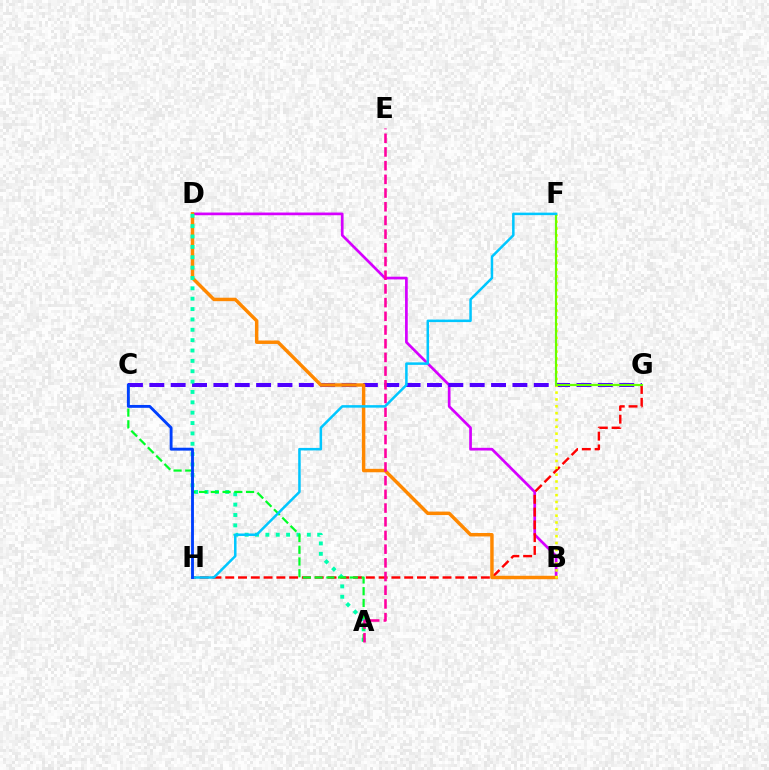{('B', 'D'): [{'color': '#d600ff', 'line_style': 'solid', 'thickness': 1.95}, {'color': '#ff8800', 'line_style': 'solid', 'thickness': 2.48}], ('C', 'G'): [{'color': '#4f00ff', 'line_style': 'dashed', 'thickness': 2.9}], ('G', 'H'): [{'color': '#ff0000', 'line_style': 'dashed', 'thickness': 1.74}], ('A', 'D'): [{'color': '#00ffaf', 'line_style': 'dotted', 'thickness': 2.82}], ('A', 'C'): [{'color': '#00ff27', 'line_style': 'dashed', 'thickness': 1.59}], ('B', 'F'): [{'color': '#eeff00', 'line_style': 'dotted', 'thickness': 1.86}], ('F', 'G'): [{'color': '#66ff00', 'line_style': 'solid', 'thickness': 1.56}], ('A', 'E'): [{'color': '#ff00a0', 'line_style': 'dashed', 'thickness': 1.86}], ('F', 'H'): [{'color': '#00c7ff', 'line_style': 'solid', 'thickness': 1.81}], ('C', 'H'): [{'color': '#003fff', 'line_style': 'solid', 'thickness': 2.07}]}